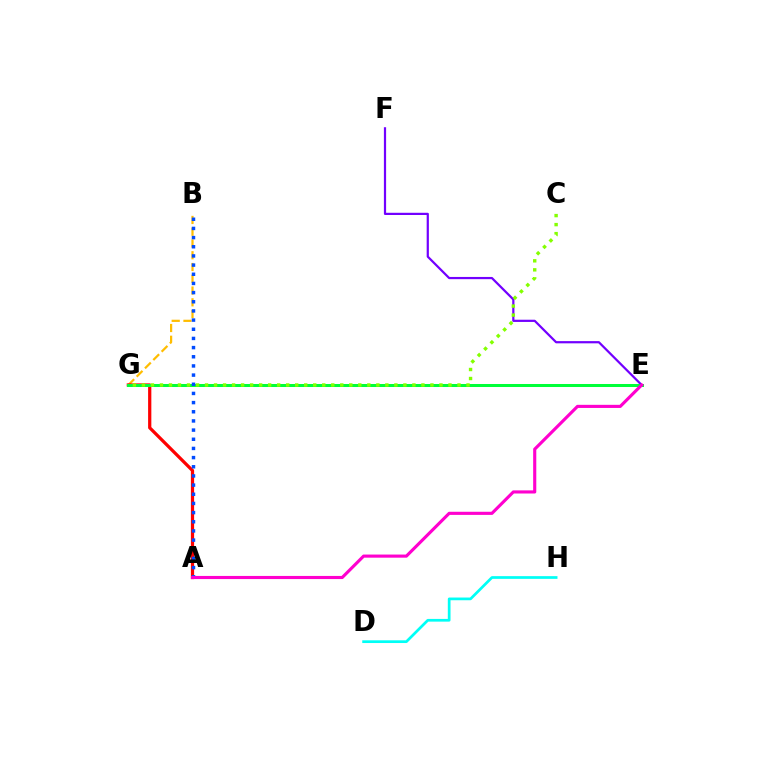{('B', 'G'): [{'color': '#ffbd00', 'line_style': 'dashed', 'thickness': 1.6}], ('A', 'G'): [{'color': '#ff0000', 'line_style': 'solid', 'thickness': 2.33}], ('E', 'F'): [{'color': '#7200ff', 'line_style': 'solid', 'thickness': 1.59}], ('E', 'G'): [{'color': '#00ff39', 'line_style': 'solid', 'thickness': 2.17}], ('C', 'G'): [{'color': '#84ff00', 'line_style': 'dotted', 'thickness': 2.45}], ('A', 'B'): [{'color': '#004bff', 'line_style': 'dotted', 'thickness': 2.49}], ('A', 'E'): [{'color': '#ff00cf', 'line_style': 'solid', 'thickness': 2.25}], ('D', 'H'): [{'color': '#00fff6', 'line_style': 'solid', 'thickness': 1.96}]}